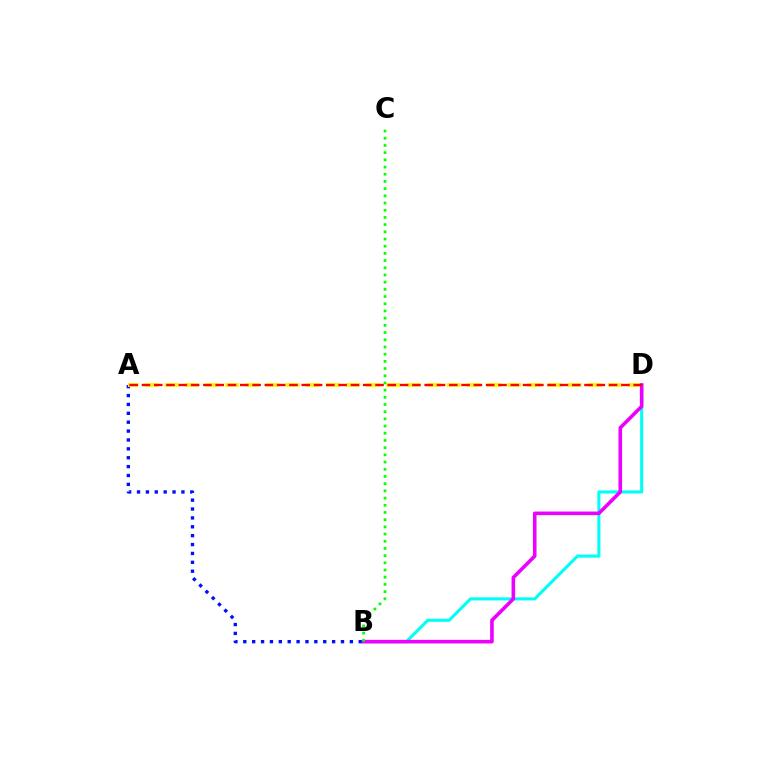{('B', 'D'): [{'color': '#00fff6', 'line_style': 'solid', 'thickness': 2.22}, {'color': '#ee00ff', 'line_style': 'solid', 'thickness': 2.58}], ('A', 'B'): [{'color': '#0010ff', 'line_style': 'dotted', 'thickness': 2.41}], ('A', 'D'): [{'color': '#fcf500', 'line_style': 'dashed', 'thickness': 2.74}, {'color': '#ff0000', 'line_style': 'dashed', 'thickness': 1.67}], ('B', 'C'): [{'color': '#08ff00', 'line_style': 'dotted', 'thickness': 1.96}]}